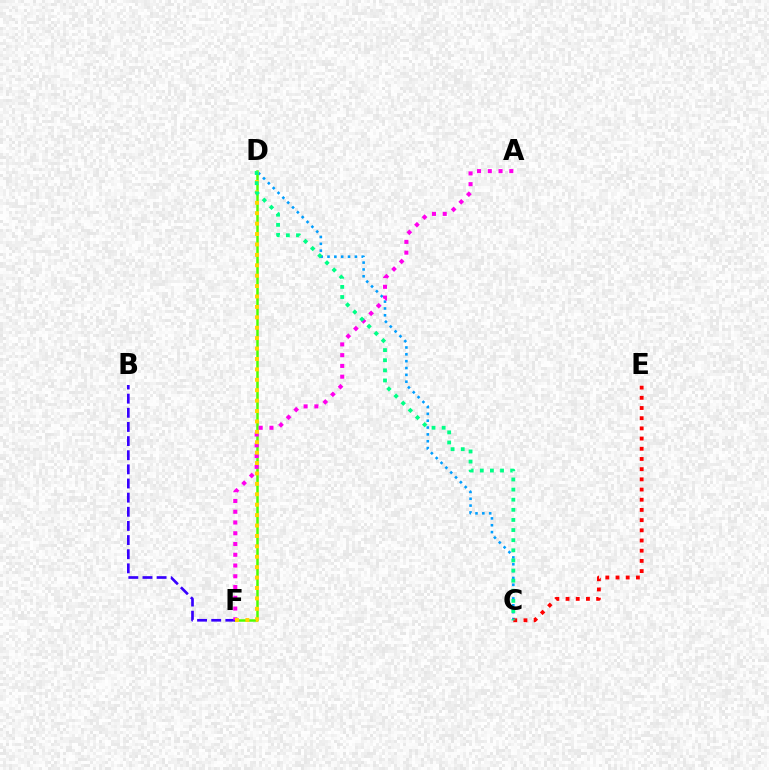{('C', 'D'): [{'color': '#009eff', 'line_style': 'dotted', 'thickness': 1.86}, {'color': '#00ff86', 'line_style': 'dotted', 'thickness': 2.75}], ('D', 'F'): [{'color': '#4fff00', 'line_style': 'solid', 'thickness': 1.8}, {'color': '#ffd500', 'line_style': 'dotted', 'thickness': 2.83}], ('B', 'F'): [{'color': '#3700ff', 'line_style': 'dashed', 'thickness': 1.92}], ('C', 'E'): [{'color': '#ff0000', 'line_style': 'dotted', 'thickness': 2.77}], ('A', 'F'): [{'color': '#ff00ed', 'line_style': 'dotted', 'thickness': 2.92}]}